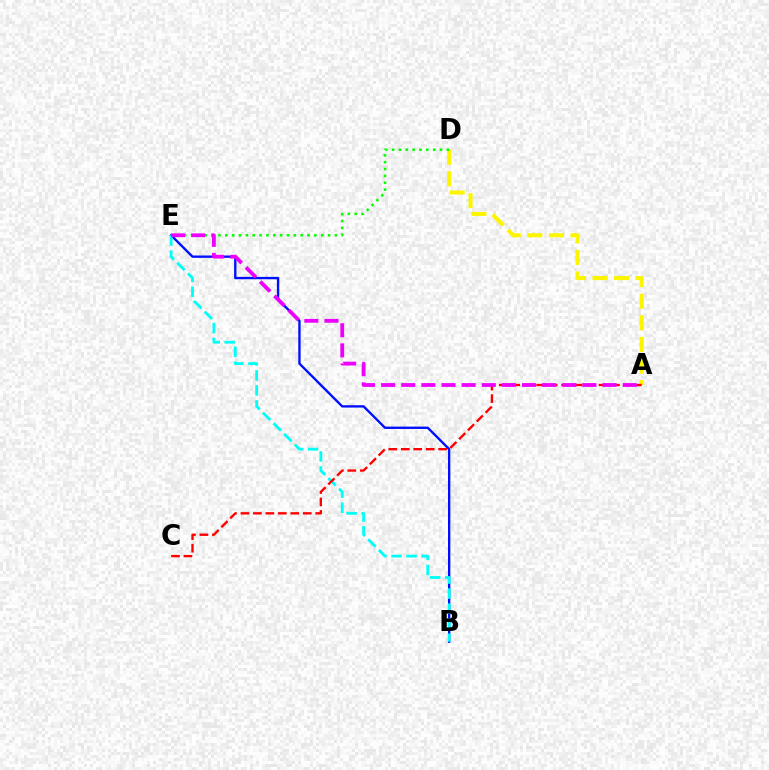{('B', 'E'): [{'color': '#0010ff', 'line_style': 'solid', 'thickness': 1.69}, {'color': '#00fff6', 'line_style': 'dashed', 'thickness': 2.04}], ('A', 'D'): [{'color': '#fcf500', 'line_style': 'dashed', 'thickness': 2.93}], ('A', 'C'): [{'color': '#ff0000', 'line_style': 'dashed', 'thickness': 1.69}], ('D', 'E'): [{'color': '#08ff00', 'line_style': 'dotted', 'thickness': 1.86}], ('A', 'E'): [{'color': '#ee00ff', 'line_style': 'dashed', 'thickness': 2.73}]}